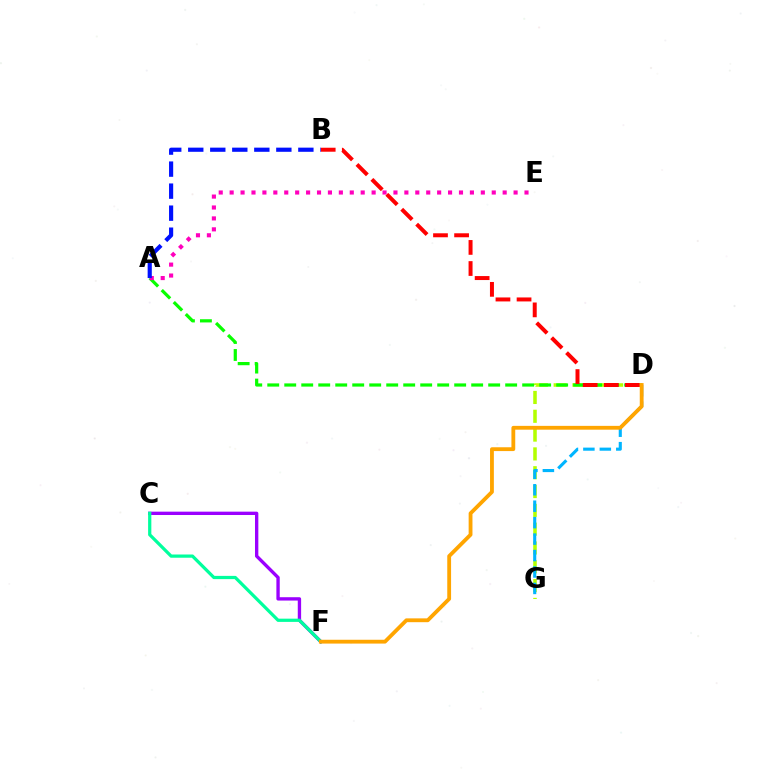{('D', 'G'): [{'color': '#b3ff00', 'line_style': 'dashed', 'thickness': 2.56}, {'color': '#00b5ff', 'line_style': 'dashed', 'thickness': 2.23}], ('C', 'F'): [{'color': '#9b00ff', 'line_style': 'solid', 'thickness': 2.41}, {'color': '#00ff9d', 'line_style': 'solid', 'thickness': 2.33}], ('A', 'D'): [{'color': '#08ff00', 'line_style': 'dashed', 'thickness': 2.31}], ('A', 'E'): [{'color': '#ff00bd', 'line_style': 'dotted', 'thickness': 2.97}], ('B', 'D'): [{'color': '#ff0000', 'line_style': 'dashed', 'thickness': 2.87}], ('D', 'F'): [{'color': '#ffa500', 'line_style': 'solid', 'thickness': 2.75}], ('A', 'B'): [{'color': '#0010ff', 'line_style': 'dashed', 'thickness': 2.99}]}